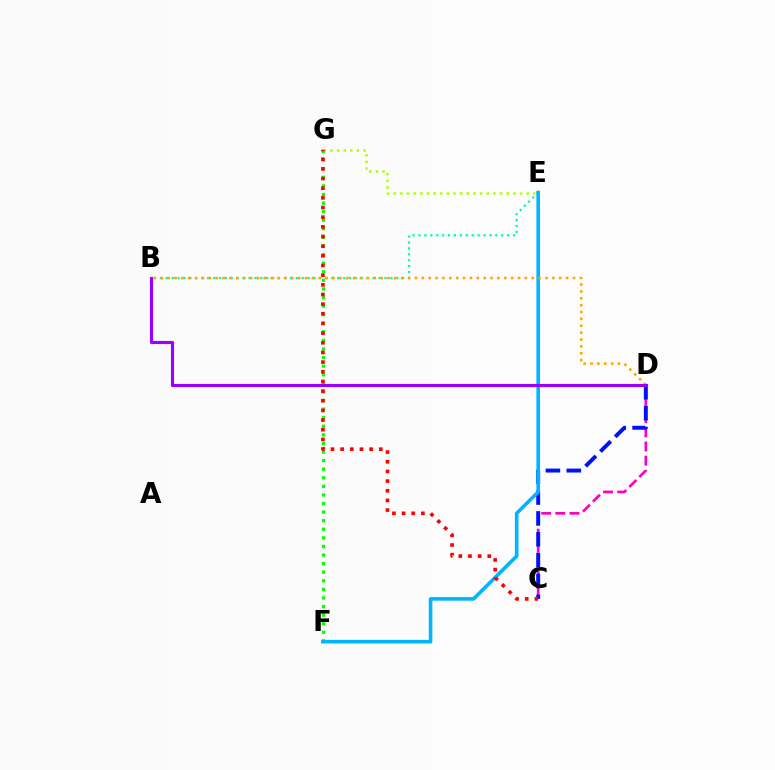{('C', 'D'): [{'color': '#ff00bd', 'line_style': 'dashed', 'thickness': 1.92}, {'color': '#0010ff', 'line_style': 'dashed', 'thickness': 2.83}], ('B', 'E'): [{'color': '#00ff9d', 'line_style': 'dotted', 'thickness': 1.61}], ('F', 'G'): [{'color': '#08ff00', 'line_style': 'dotted', 'thickness': 2.33}], ('E', 'F'): [{'color': '#00b5ff', 'line_style': 'solid', 'thickness': 2.58}], ('B', 'D'): [{'color': '#ffa500', 'line_style': 'dotted', 'thickness': 1.87}, {'color': '#9b00ff', 'line_style': 'solid', 'thickness': 2.25}], ('E', 'G'): [{'color': '#b3ff00', 'line_style': 'dotted', 'thickness': 1.81}], ('C', 'G'): [{'color': '#ff0000', 'line_style': 'dotted', 'thickness': 2.62}]}